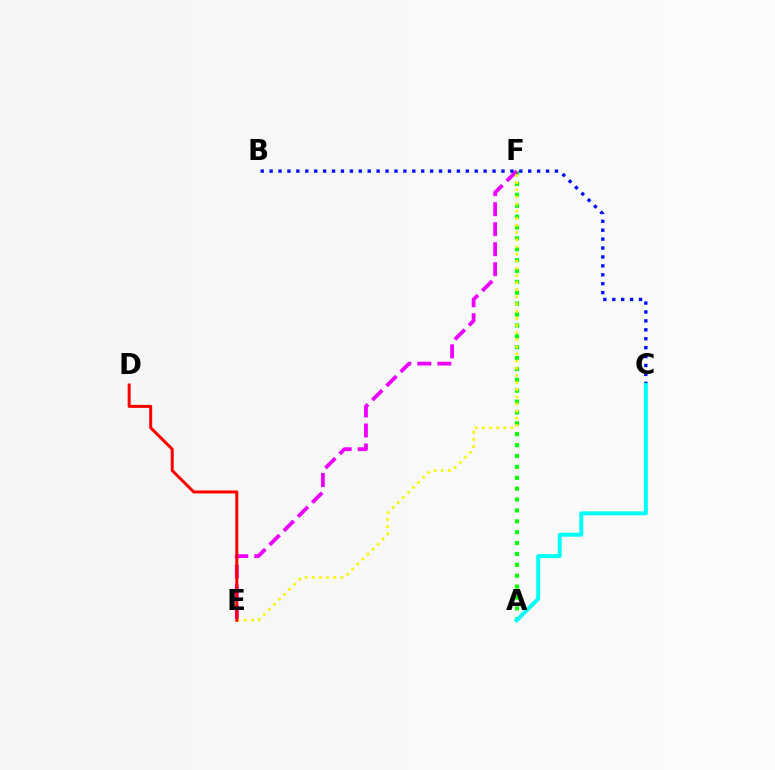{('A', 'F'): [{'color': '#08ff00', 'line_style': 'dotted', 'thickness': 2.96}], ('E', 'F'): [{'color': '#ee00ff', 'line_style': 'dashed', 'thickness': 2.72}, {'color': '#fcf500', 'line_style': 'dotted', 'thickness': 1.94}], ('B', 'C'): [{'color': '#0010ff', 'line_style': 'dotted', 'thickness': 2.42}], ('A', 'C'): [{'color': '#00fff6', 'line_style': 'solid', 'thickness': 2.87}], ('D', 'E'): [{'color': '#ff0000', 'line_style': 'solid', 'thickness': 2.15}]}